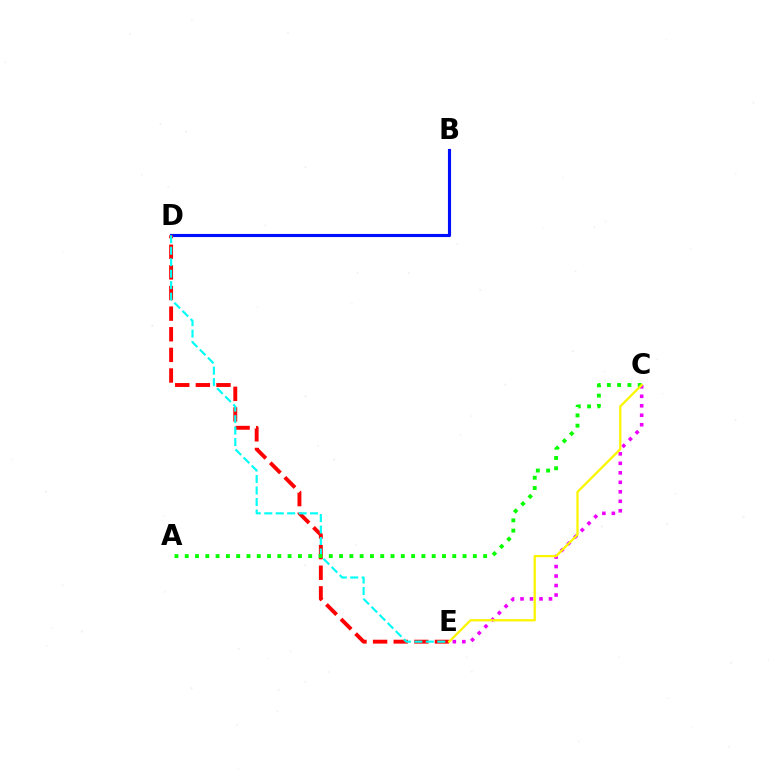{('C', 'E'): [{'color': '#ee00ff', 'line_style': 'dotted', 'thickness': 2.58}, {'color': '#fcf500', 'line_style': 'solid', 'thickness': 1.63}], ('B', 'D'): [{'color': '#0010ff', 'line_style': 'solid', 'thickness': 2.24}], ('D', 'E'): [{'color': '#ff0000', 'line_style': 'dashed', 'thickness': 2.8}, {'color': '#00fff6', 'line_style': 'dashed', 'thickness': 1.56}], ('A', 'C'): [{'color': '#08ff00', 'line_style': 'dotted', 'thickness': 2.8}]}